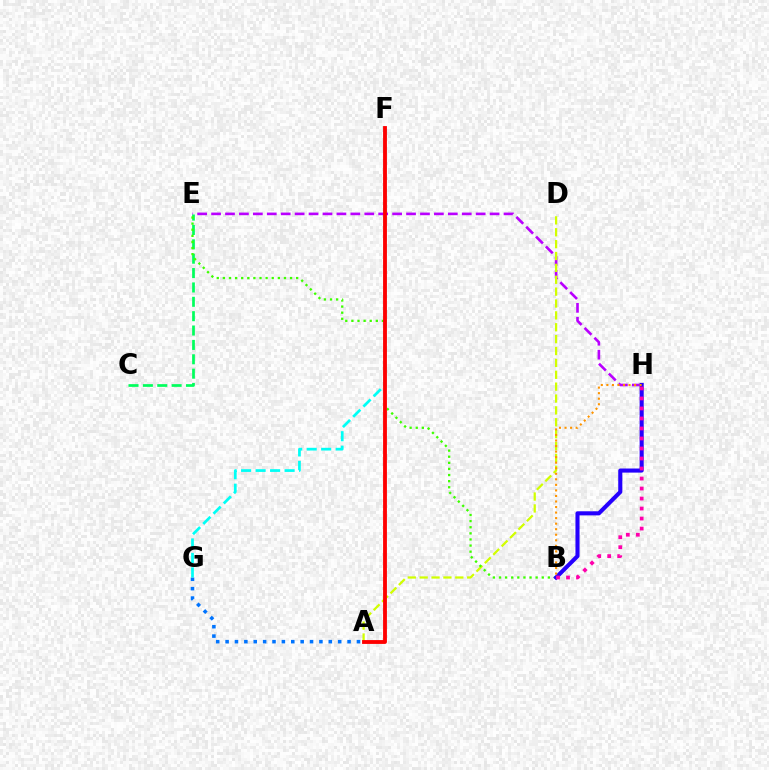{('A', 'G'): [{'color': '#0074ff', 'line_style': 'dotted', 'thickness': 2.55}], ('E', 'H'): [{'color': '#b900ff', 'line_style': 'dashed', 'thickness': 1.89}], ('A', 'D'): [{'color': '#d1ff00', 'line_style': 'dashed', 'thickness': 1.61}], ('C', 'E'): [{'color': '#00ff5c', 'line_style': 'dashed', 'thickness': 1.95}], ('F', 'G'): [{'color': '#00fff6', 'line_style': 'dashed', 'thickness': 1.97}], ('B', 'E'): [{'color': '#3dff00', 'line_style': 'dotted', 'thickness': 1.66}], ('A', 'F'): [{'color': '#ff0000', 'line_style': 'solid', 'thickness': 2.76}], ('B', 'H'): [{'color': '#2500ff', 'line_style': 'solid', 'thickness': 2.94}, {'color': '#ff9400', 'line_style': 'dotted', 'thickness': 1.51}, {'color': '#ff00ac', 'line_style': 'dotted', 'thickness': 2.72}]}